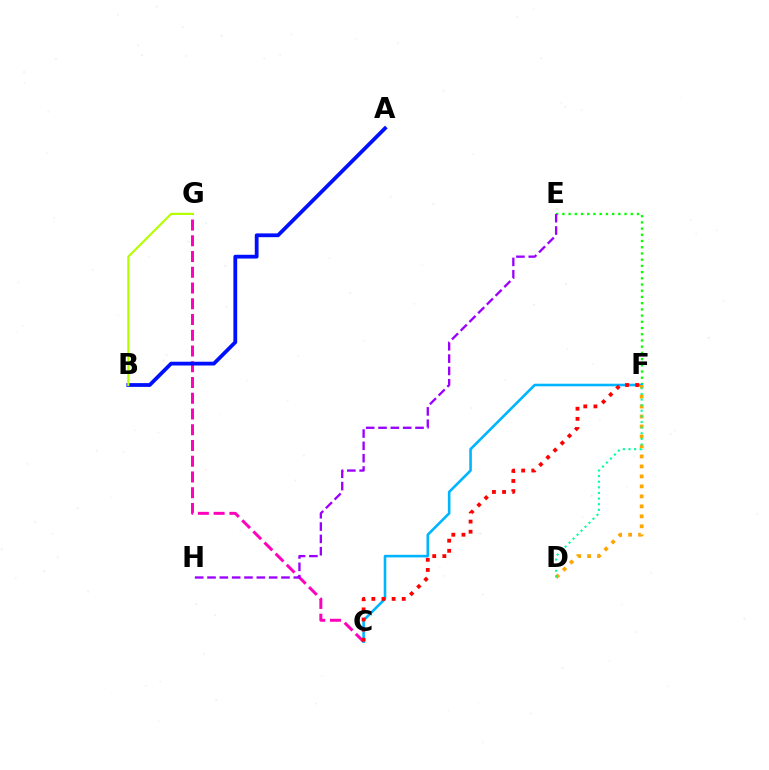{('E', 'F'): [{'color': '#08ff00', 'line_style': 'dotted', 'thickness': 1.69}], ('C', 'G'): [{'color': '#ff00bd', 'line_style': 'dashed', 'thickness': 2.14}], ('C', 'F'): [{'color': '#00b5ff', 'line_style': 'solid', 'thickness': 1.87}, {'color': '#ff0000', 'line_style': 'dotted', 'thickness': 2.75}], ('D', 'F'): [{'color': '#ffa500', 'line_style': 'dotted', 'thickness': 2.71}, {'color': '#00ff9d', 'line_style': 'dotted', 'thickness': 1.53}], ('A', 'B'): [{'color': '#0010ff', 'line_style': 'solid', 'thickness': 2.72}], ('B', 'G'): [{'color': '#b3ff00', 'line_style': 'solid', 'thickness': 1.56}], ('E', 'H'): [{'color': '#9b00ff', 'line_style': 'dashed', 'thickness': 1.67}]}